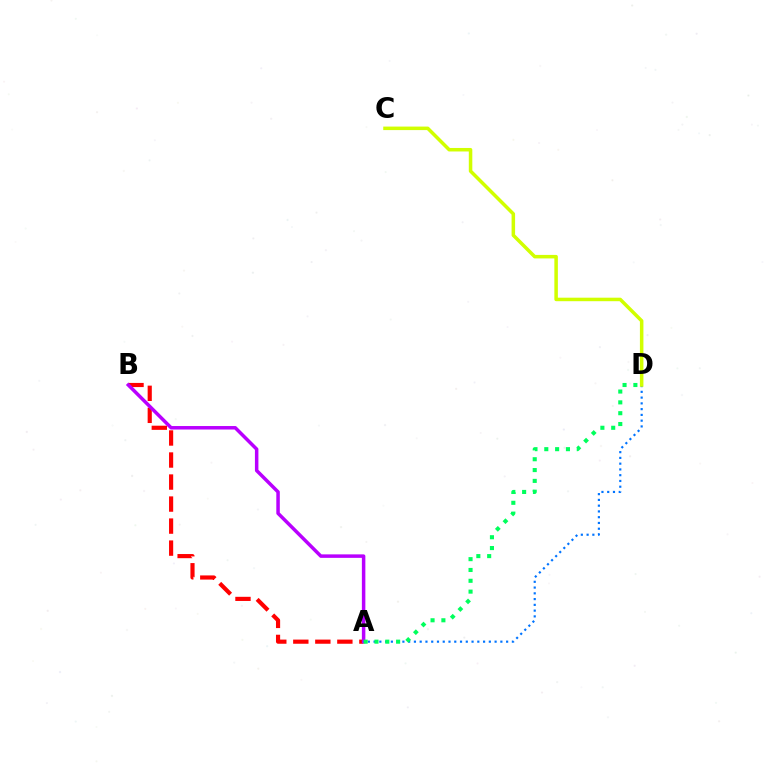{('A', 'B'): [{'color': '#ff0000', 'line_style': 'dashed', 'thickness': 2.99}, {'color': '#b900ff', 'line_style': 'solid', 'thickness': 2.51}], ('A', 'D'): [{'color': '#0074ff', 'line_style': 'dotted', 'thickness': 1.57}, {'color': '#00ff5c', 'line_style': 'dotted', 'thickness': 2.94}], ('C', 'D'): [{'color': '#d1ff00', 'line_style': 'solid', 'thickness': 2.53}]}